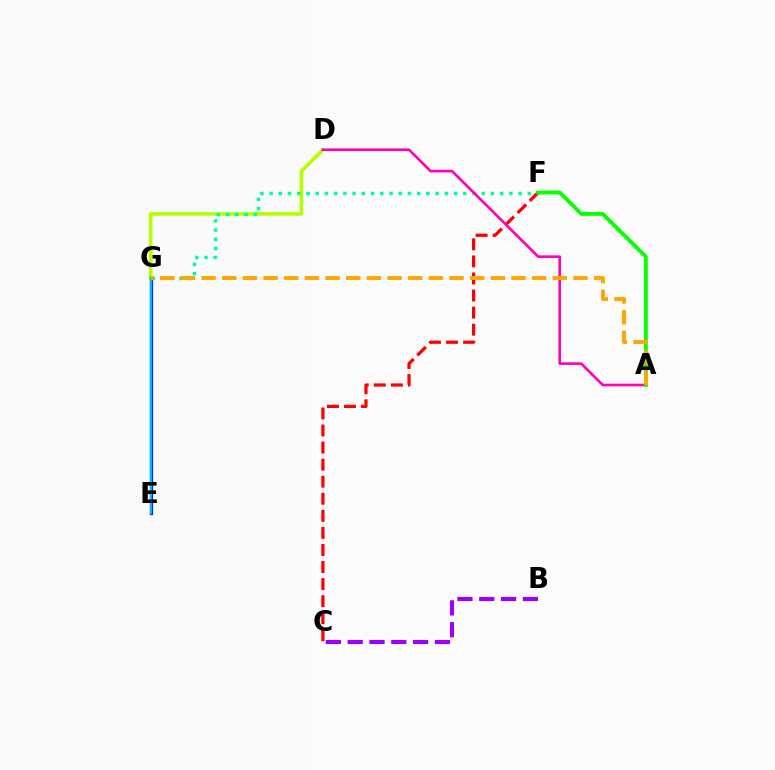{('D', 'G'): [{'color': '#b3ff00', 'line_style': 'solid', 'thickness': 2.6}], ('E', 'G'): [{'color': '#0010ff', 'line_style': 'solid', 'thickness': 2.31}, {'color': '#00b5ff', 'line_style': 'solid', 'thickness': 1.69}], ('F', 'G'): [{'color': '#00ff9d', 'line_style': 'dotted', 'thickness': 2.51}], ('C', 'F'): [{'color': '#ff0000', 'line_style': 'dashed', 'thickness': 2.32}], ('A', 'D'): [{'color': '#ff00bd', 'line_style': 'solid', 'thickness': 1.89}], ('B', 'C'): [{'color': '#9b00ff', 'line_style': 'dashed', 'thickness': 2.96}], ('A', 'F'): [{'color': '#08ff00', 'line_style': 'solid', 'thickness': 2.79}], ('A', 'G'): [{'color': '#ffa500', 'line_style': 'dashed', 'thickness': 2.81}]}